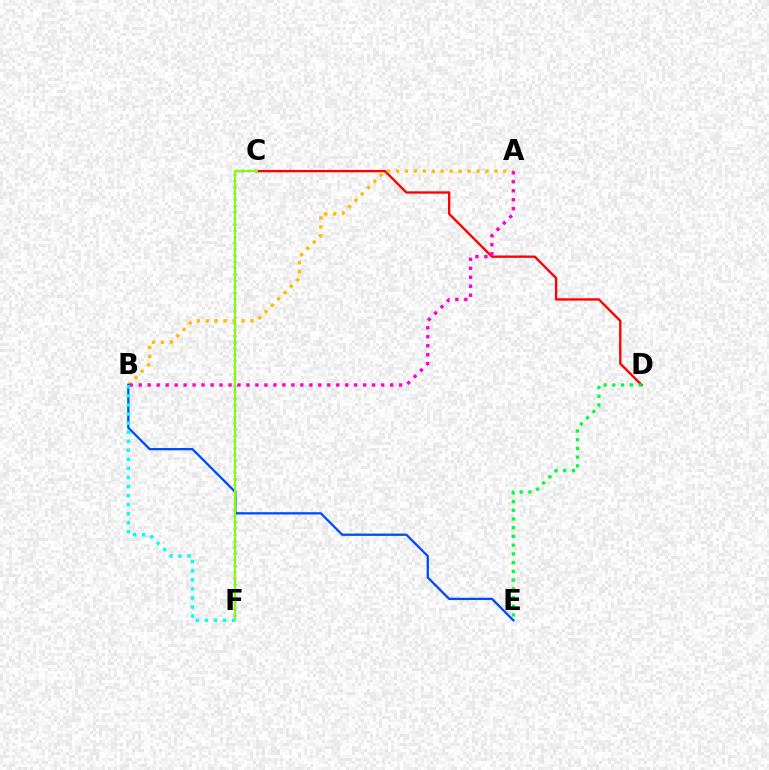{('C', 'D'): [{'color': '#ff0000', 'line_style': 'solid', 'thickness': 1.69}], ('C', 'F'): [{'color': '#7200ff', 'line_style': 'dotted', 'thickness': 1.69}, {'color': '#84ff00', 'line_style': 'solid', 'thickness': 1.53}], ('A', 'B'): [{'color': '#ffbd00', 'line_style': 'dotted', 'thickness': 2.43}, {'color': '#ff00cf', 'line_style': 'dotted', 'thickness': 2.44}], ('D', 'E'): [{'color': '#00ff39', 'line_style': 'dotted', 'thickness': 2.37}], ('B', 'E'): [{'color': '#004bff', 'line_style': 'solid', 'thickness': 1.66}], ('B', 'F'): [{'color': '#00fff6', 'line_style': 'dotted', 'thickness': 2.46}]}